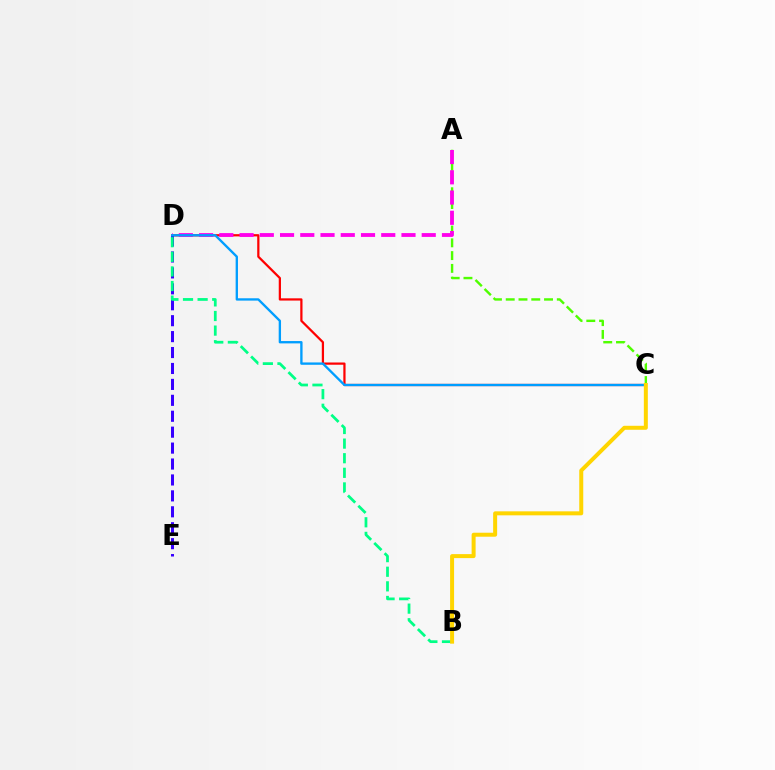{('A', 'C'): [{'color': '#4fff00', 'line_style': 'dashed', 'thickness': 1.73}], ('C', 'D'): [{'color': '#ff0000', 'line_style': 'solid', 'thickness': 1.61}, {'color': '#009eff', 'line_style': 'solid', 'thickness': 1.68}], ('A', 'D'): [{'color': '#ff00ed', 'line_style': 'dashed', 'thickness': 2.75}], ('D', 'E'): [{'color': '#3700ff', 'line_style': 'dashed', 'thickness': 2.16}], ('B', 'D'): [{'color': '#00ff86', 'line_style': 'dashed', 'thickness': 1.98}], ('B', 'C'): [{'color': '#ffd500', 'line_style': 'solid', 'thickness': 2.87}]}